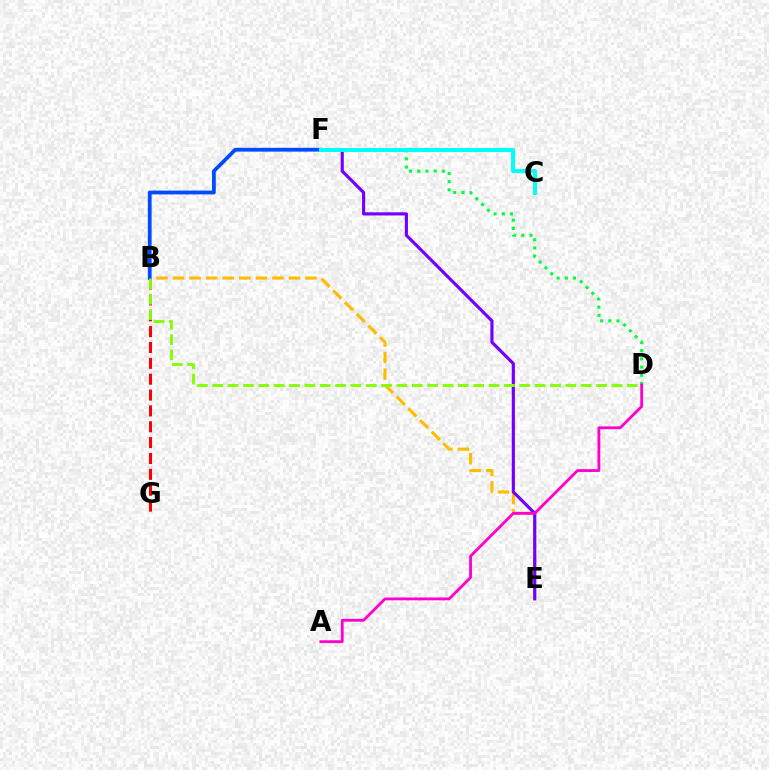{('B', 'E'): [{'color': '#ffbd00', 'line_style': 'dashed', 'thickness': 2.25}], ('B', 'G'): [{'color': '#ff0000', 'line_style': 'dashed', 'thickness': 2.15}], ('D', 'F'): [{'color': '#00ff39', 'line_style': 'dotted', 'thickness': 2.23}], ('E', 'F'): [{'color': '#7200ff', 'line_style': 'solid', 'thickness': 2.26}], ('B', 'F'): [{'color': '#004bff', 'line_style': 'solid', 'thickness': 2.72}], ('B', 'D'): [{'color': '#84ff00', 'line_style': 'dashed', 'thickness': 2.09}], ('A', 'D'): [{'color': '#ff00cf', 'line_style': 'solid', 'thickness': 2.04}], ('C', 'F'): [{'color': '#00fff6', 'line_style': 'solid', 'thickness': 2.88}]}